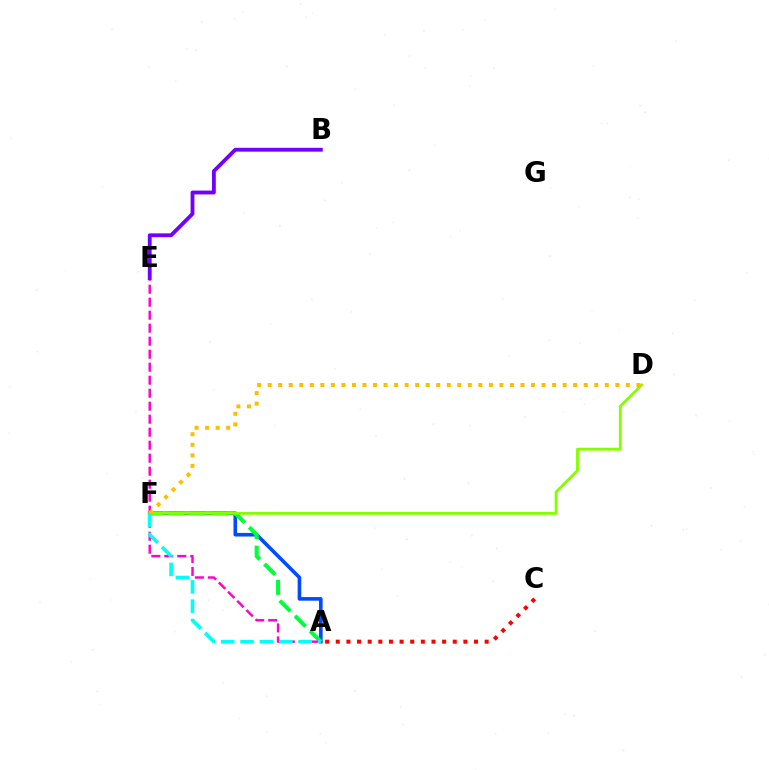{('A', 'F'): [{'color': '#004bff', 'line_style': 'solid', 'thickness': 2.6}, {'color': '#00ff39', 'line_style': 'dashed', 'thickness': 2.92}, {'color': '#00fff6', 'line_style': 'dashed', 'thickness': 2.63}], ('A', 'E'): [{'color': '#ff00cf', 'line_style': 'dashed', 'thickness': 1.77}], ('A', 'C'): [{'color': '#ff0000', 'line_style': 'dotted', 'thickness': 2.89}], ('D', 'F'): [{'color': '#84ff00', 'line_style': 'solid', 'thickness': 2.06}, {'color': '#ffbd00', 'line_style': 'dotted', 'thickness': 2.86}], ('B', 'E'): [{'color': '#7200ff', 'line_style': 'solid', 'thickness': 2.76}]}